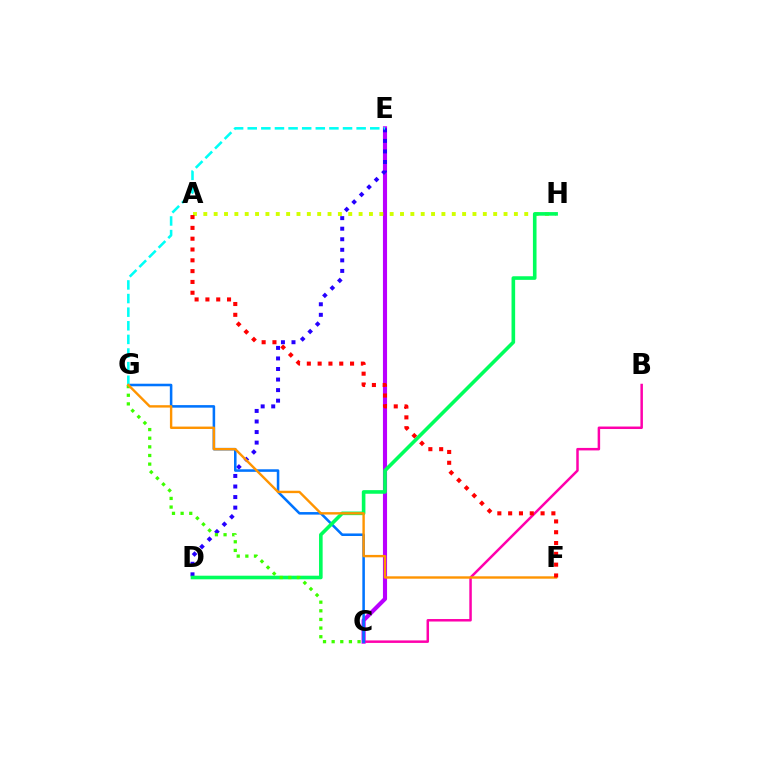{('B', 'C'): [{'color': '#ff00ac', 'line_style': 'solid', 'thickness': 1.8}], ('C', 'E'): [{'color': '#b900ff', 'line_style': 'solid', 'thickness': 2.96}], ('D', 'E'): [{'color': '#2500ff', 'line_style': 'dotted', 'thickness': 2.87}], ('A', 'H'): [{'color': '#d1ff00', 'line_style': 'dotted', 'thickness': 2.81}], ('C', 'G'): [{'color': '#0074ff', 'line_style': 'solid', 'thickness': 1.84}, {'color': '#3dff00', 'line_style': 'dotted', 'thickness': 2.35}], ('E', 'G'): [{'color': '#00fff6', 'line_style': 'dashed', 'thickness': 1.85}], ('D', 'H'): [{'color': '#00ff5c', 'line_style': 'solid', 'thickness': 2.6}], ('F', 'G'): [{'color': '#ff9400', 'line_style': 'solid', 'thickness': 1.72}], ('A', 'F'): [{'color': '#ff0000', 'line_style': 'dotted', 'thickness': 2.94}]}